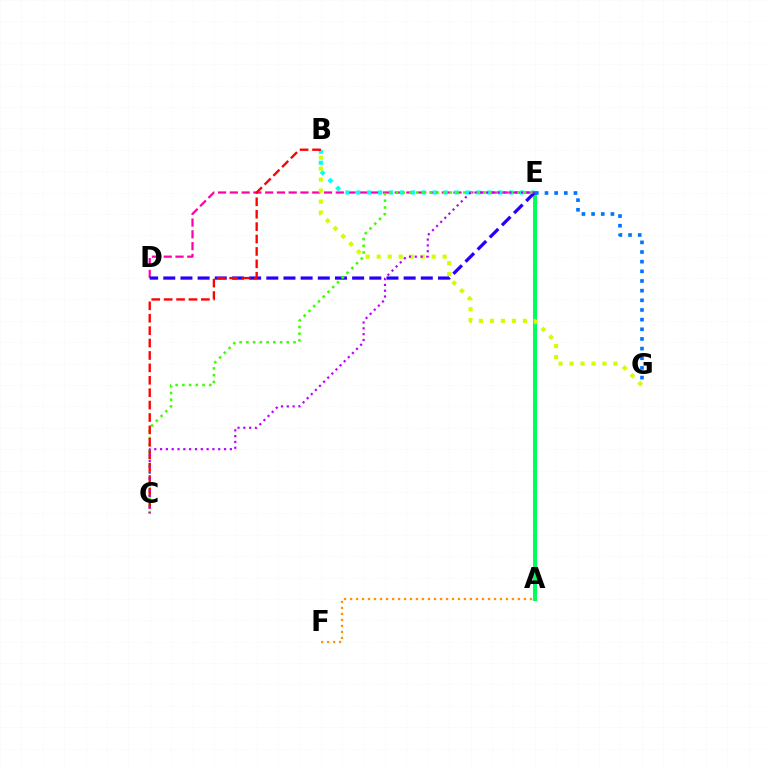{('A', 'E'): [{'color': '#00ff5c', 'line_style': 'solid', 'thickness': 2.91}], ('A', 'F'): [{'color': '#ff9400', 'line_style': 'dotted', 'thickness': 1.63}], ('D', 'E'): [{'color': '#ff00ac', 'line_style': 'dashed', 'thickness': 1.6}, {'color': '#2500ff', 'line_style': 'dashed', 'thickness': 2.33}], ('B', 'E'): [{'color': '#00fff6', 'line_style': 'dotted', 'thickness': 2.97}], ('C', 'E'): [{'color': '#3dff00', 'line_style': 'dotted', 'thickness': 1.83}, {'color': '#b900ff', 'line_style': 'dotted', 'thickness': 1.58}], ('B', 'C'): [{'color': '#ff0000', 'line_style': 'dashed', 'thickness': 1.69}], ('B', 'G'): [{'color': '#d1ff00', 'line_style': 'dotted', 'thickness': 2.99}], ('E', 'G'): [{'color': '#0074ff', 'line_style': 'dotted', 'thickness': 2.62}]}